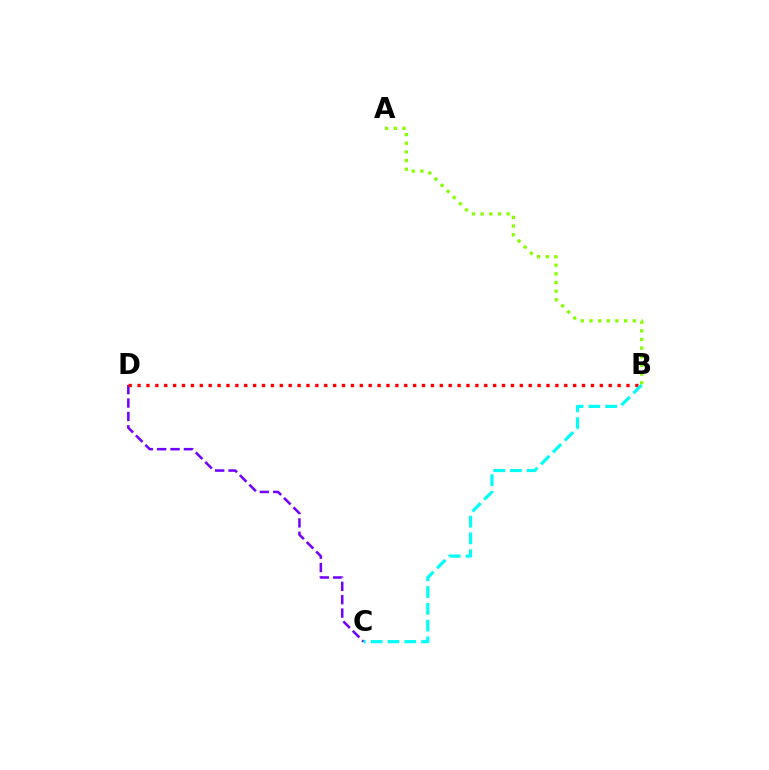{('C', 'D'): [{'color': '#7200ff', 'line_style': 'dashed', 'thickness': 1.82}], ('B', 'D'): [{'color': '#ff0000', 'line_style': 'dotted', 'thickness': 2.42}], ('A', 'B'): [{'color': '#84ff00', 'line_style': 'dotted', 'thickness': 2.36}], ('B', 'C'): [{'color': '#00fff6', 'line_style': 'dashed', 'thickness': 2.28}]}